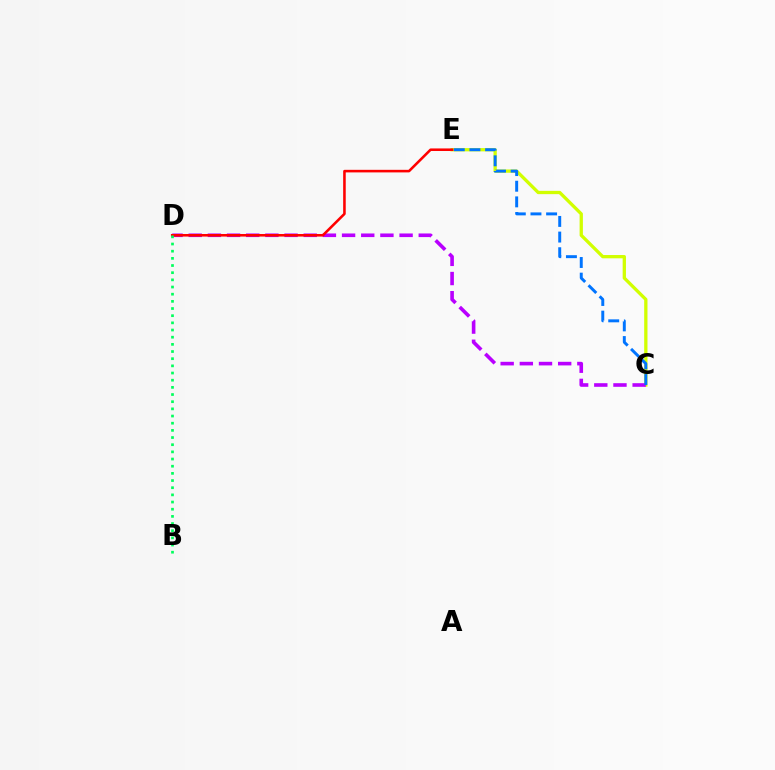{('C', 'E'): [{'color': '#d1ff00', 'line_style': 'solid', 'thickness': 2.37}, {'color': '#0074ff', 'line_style': 'dashed', 'thickness': 2.13}], ('C', 'D'): [{'color': '#b900ff', 'line_style': 'dashed', 'thickness': 2.6}], ('D', 'E'): [{'color': '#ff0000', 'line_style': 'solid', 'thickness': 1.85}], ('B', 'D'): [{'color': '#00ff5c', 'line_style': 'dotted', 'thickness': 1.95}]}